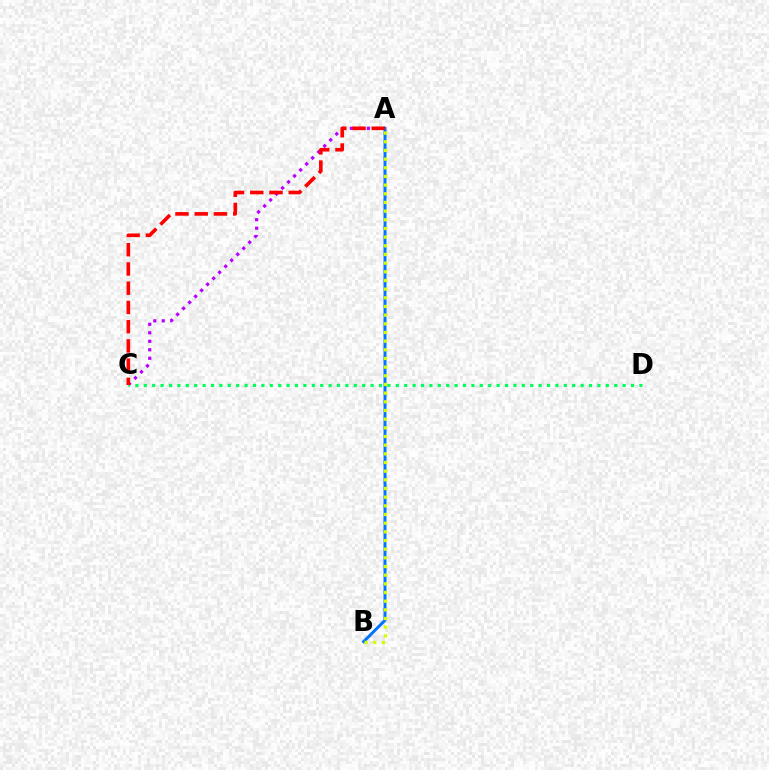{('A', 'C'): [{'color': '#b900ff', 'line_style': 'dotted', 'thickness': 2.31}, {'color': '#ff0000', 'line_style': 'dashed', 'thickness': 2.61}], ('C', 'D'): [{'color': '#00ff5c', 'line_style': 'dotted', 'thickness': 2.28}], ('A', 'B'): [{'color': '#0074ff', 'line_style': 'solid', 'thickness': 2.13}, {'color': '#d1ff00', 'line_style': 'dotted', 'thickness': 2.36}]}